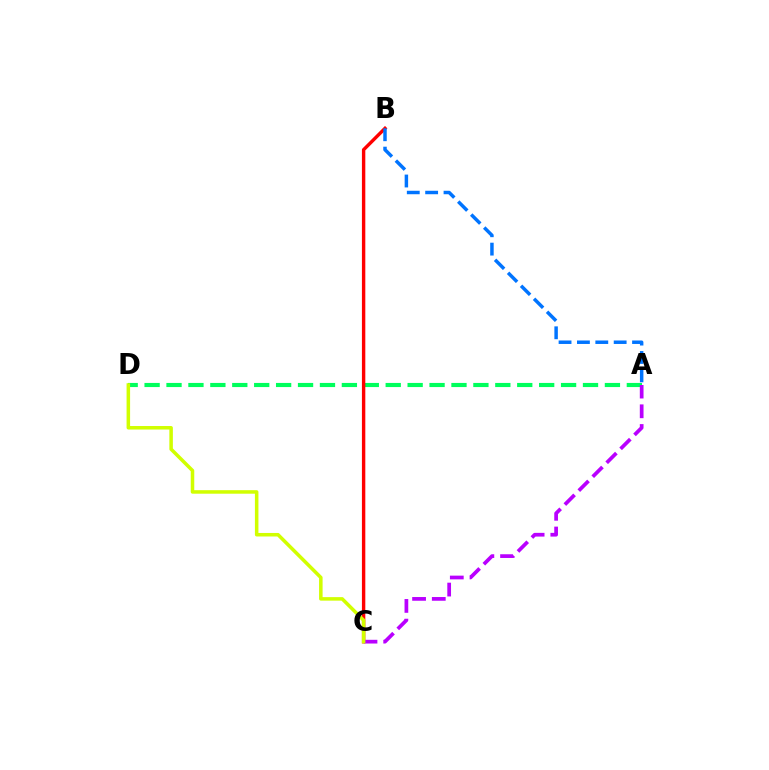{('A', 'D'): [{'color': '#00ff5c', 'line_style': 'dashed', 'thickness': 2.98}], ('B', 'C'): [{'color': '#ff0000', 'line_style': 'solid', 'thickness': 2.44}], ('A', 'B'): [{'color': '#0074ff', 'line_style': 'dashed', 'thickness': 2.5}], ('A', 'C'): [{'color': '#b900ff', 'line_style': 'dashed', 'thickness': 2.68}], ('C', 'D'): [{'color': '#d1ff00', 'line_style': 'solid', 'thickness': 2.54}]}